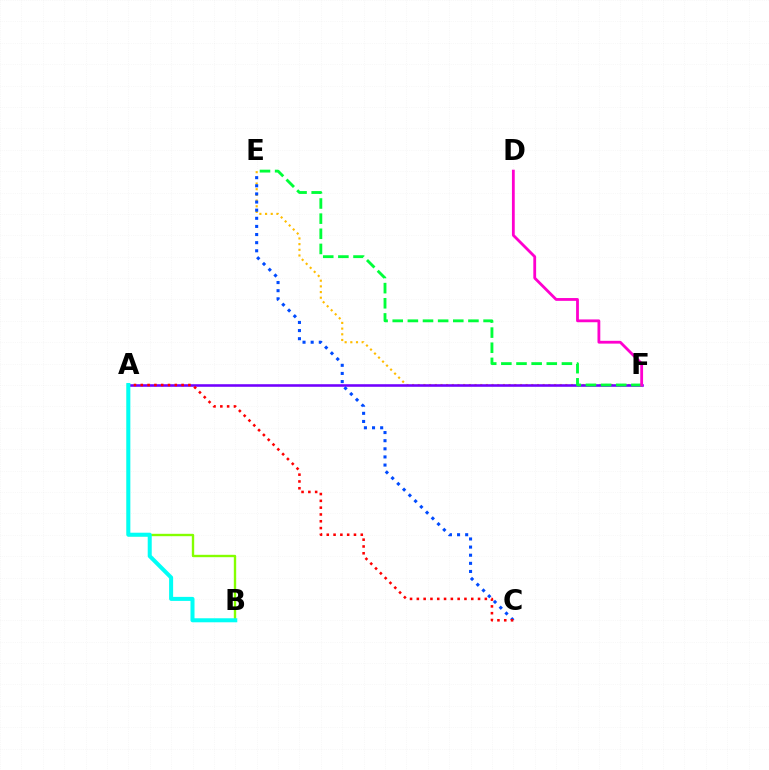{('A', 'B'): [{'color': '#84ff00', 'line_style': 'solid', 'thickness': 1.71}, {'color': '#00fff6', 'line_style': 'solid', 'thickness': 2.89}], ('E', 'F'): [{'color': '#ffbd00', 'line_style': 'dotted', 'thickness': 1.54}, {'color': '#00ff39', 'line_style': 'dashed', 'thickness': 2.06}], ('A', 'F'): [{'color': '#7200ff', 'line_style': 'solid', 'thickness': 1.86}], ('C', 'E'): [{'color': '#004bff', 'line_style': 'dotted', 'thickness': 2.21}], ('A', 'C'): [{'color': '#ff0000', 'line_style': 'dotted', 'thickness': 1.85}], ('D', 'F'): [{'color': '#ff00cf', 'line_style': 'solid', 'thickness': 2.02}]}